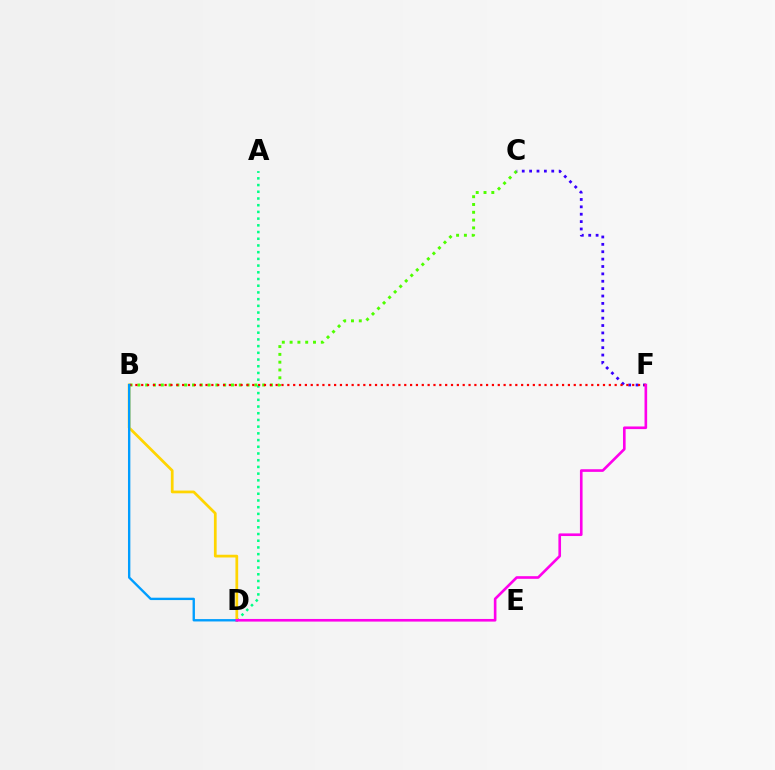{('B', 'C'): [{'color': '#4fff00', 'line_style': 'dotted', 'thickness': 2.12}], ('A', 'D'): [{'color': '#00ff86', 'line_style': 'dotted', 'thickness': 1.82}], ('C', 'F'): [{'color': '#3700ff', 'line_style': 'dotted', 'thickness': 2.01}], ('B', 'D'): [{'color': '#ffd500', 'line_style': 'solid', 'thickness': 1.97}, {'color': '#009eff', 'line_style': 'solid', 'thickness': 1.7}], ('B', 'F'): [{'color': '#ff0000', 'line_style': 'dotted', 'thickness': 1.59}], ('D', 'F'): [{'color': '#ff00ed', 'line_style': 'solid', 'thickness': 1.9}]}